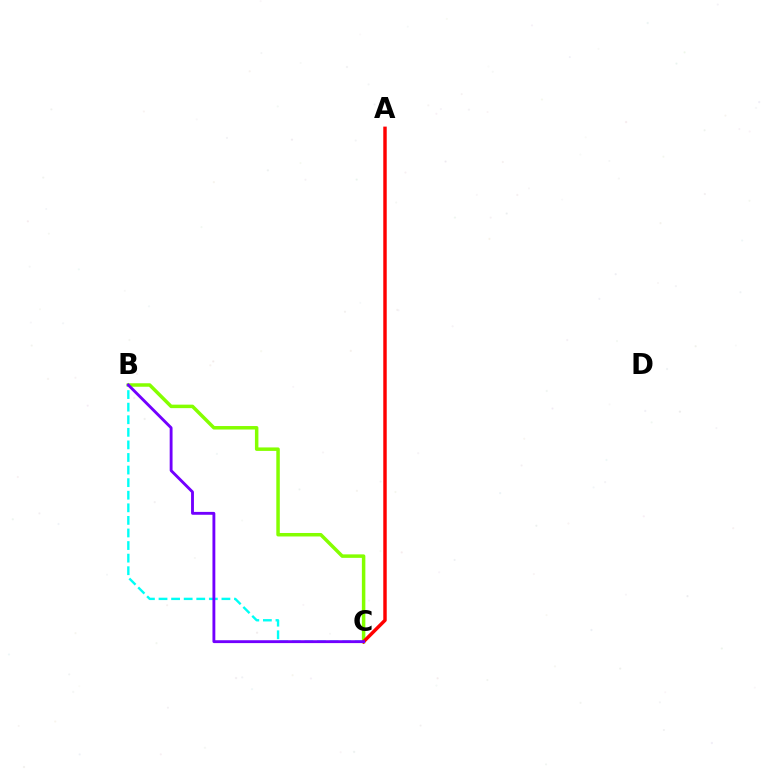{('B', 'C'): [{'color': '#84ff00', 'line_style': 'solid', 'thickness': 2.51}, {'color': '#00fff6', 'line_style': 'dashed', 'thickness': 1.71}, {'color': '#7200ff', 'line_style': 'solid', 'thickness': 2.06}], ('A', 'C'): [{'color': '#ff0000', 'line_style': 'solid', 'thickness': 2.48}]}